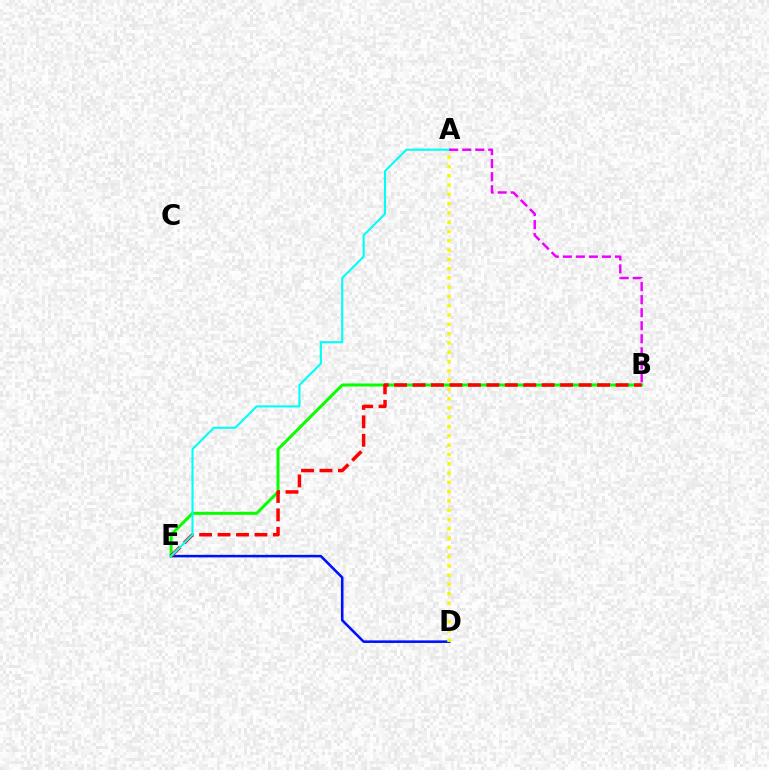{('D', 'E'): [{'color': '#0010ff', 'line_style': 'solid', 'thickness': 1.85}], ('B', 'E'): [{'color': '#08ff00', 'line_style': 'solid', 'thickness': 2.16}, {'color': '#ff0000', 'line_style': 'dashed', 'thickness': 2.51}], ('A', 'E'): [{'color': '#00fff6', 'line_style': 'solid', 'thickness': 1.52}], ('A', 'B'): [{'color': '#ee00ff', 'line_style': 'dashed', 'thickness': 1.77}], ('A', 'D'): [{'color': '#fcf500', 'line_style': 'dotted', 'thickness': 2.52}]}